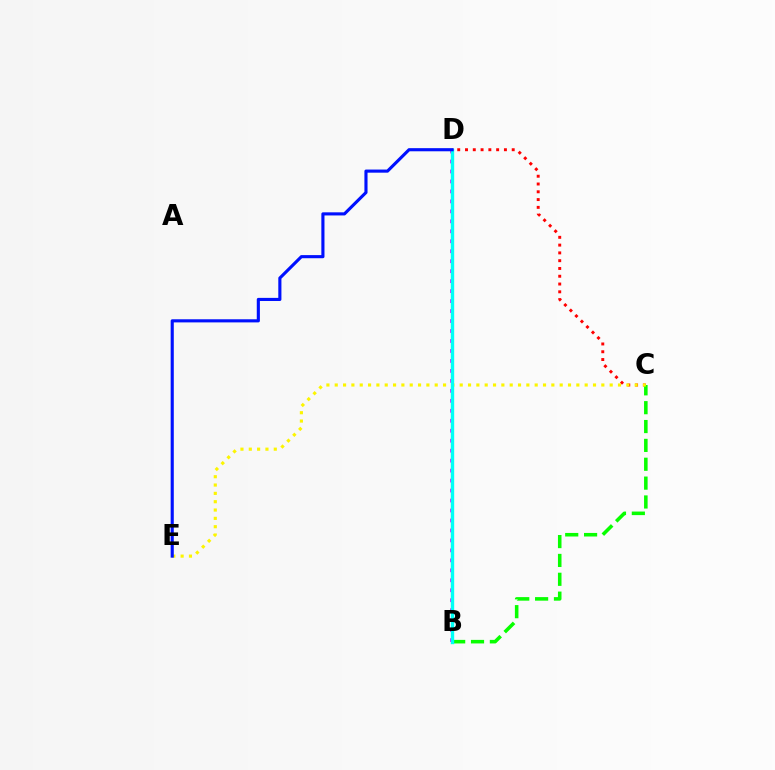{('C', 'D'): [{'color': '#ff0000', 'line_style': 'dotted', 'thickness': 2.11}], ('B', 'C'): [{'color': '#08ff00', 'line_style': 'dashed', 'thickness': 2.56}], ('B', 'D'): [{'color': '#ee00ff', 'line_style': 'dotted', 'thickness': 2.71}, {'color': '#00fff6', 'line_style': 'solid', 'thickness': 2.44}], ('C', 'E'): [{'color': '#fcf500', 'line_style': 'dotted', 'thickness': 2.26}], ('D', 'E'): [{'color': '#0010ff', 'line_style': 'solid', 'thickness': 2.25}]}